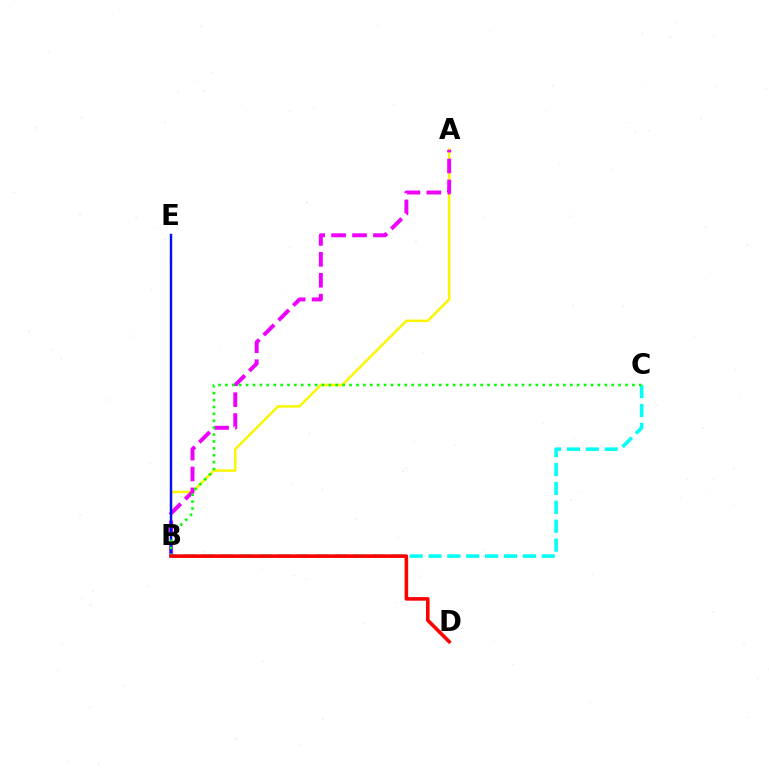{('A', 'B'): [{'color': '#fcf500', 'line_style': 'solid', 'thickness': 1.8}, {'color': '#ee00ff', 'line_style': 'dashed', 'thickness': 2.84}], ('B', 'C'): [{'color': '#00fff6', 'line_style': 'dashed', 'thickness': 2.56}, {'color': '#08ff00', 'line_style': 'dotted', 'thickness': 1.87}], ('B', 'E'): [{'color': '#0010ff', 'line_style': 'solid', 'thickness': 1.75}], ('B', 'D'): [{'color': '#ff0000', 'line_style': 'solid', 'thickness': 2.59}]}